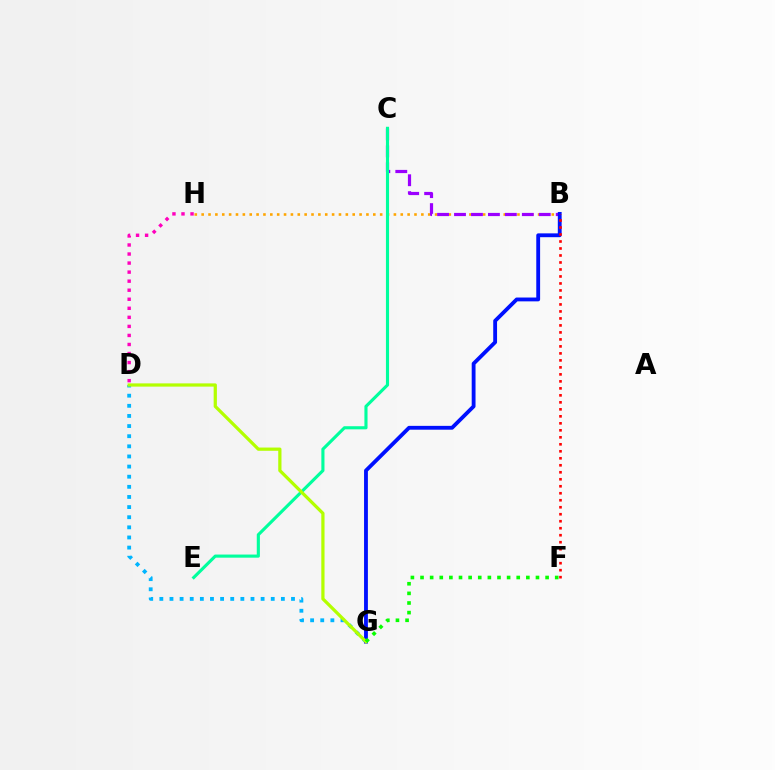{('D', 'H'): [{'color': '#ff00bd', 'line_style': 'dotted', 'thickness': 2.46}], ('D', 'G'): [{'color': '#00b5ff', 'line_style': 'dotted', 'thickness': 2.75}, {'color': '#b3ff00', 'line_style': 'solid', 'thickness': 2.33}], ('B', 'H'): [{'color': '#ffa500', 'line_style': 'dotted', 'thickness': 1.87}], ('B', 'C'): [{'color': '#9b00ff', 'line_style': 'dashed', 'thickness': 2.3}], ('B', 'G'): [{'color': '#0010ff', 'line_style': 'solid', 'thickness': 2.76}], ('B', 'F'): [{'color': '#ff0000', 'line_style': 'dotted', 'thickness': 1.9}], ('C', 'E'): [{'color': '#00ff9d', 'line_style': 'solid', 'thickness': 2.25}], ('F', 'G'): [{'color': '#08ff00', 'line_style': 'dotted', 'thickness': 2.61}]}